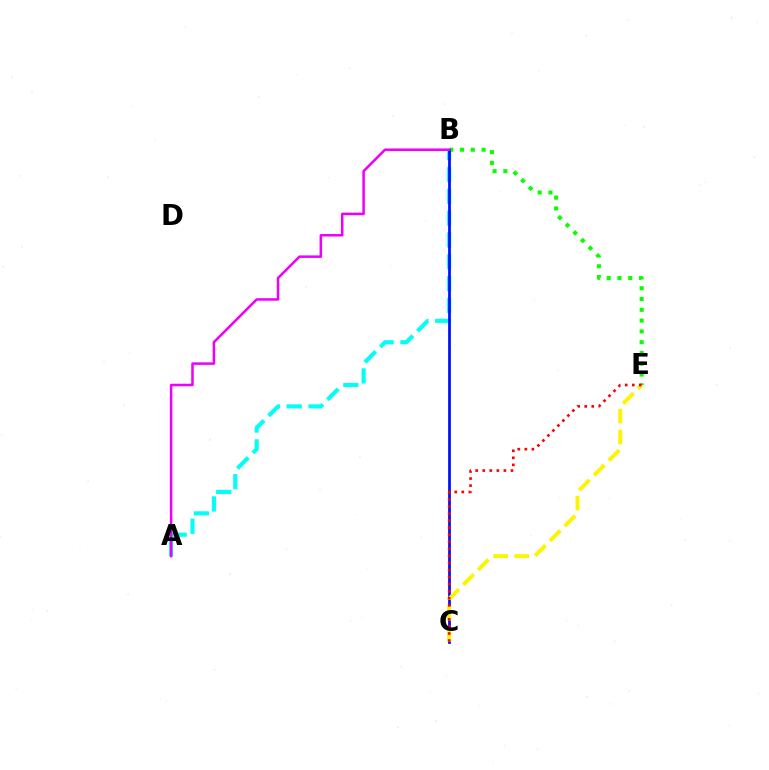{('A', 'B'): [{'color': '#00fff6', 'line_style': 'dashed', 'thickness': 2.97}, {'color': '#ee00ff', 'line_style': 'solid', 'thickness': 1.82}], ('B', 'E'): [{'color': '#08ff00', 'line_style': 'dotted', 'thickness': 2.93}], ('B', 'C'): [{'color': '#0010ff', 'line_style': 'solid', 'thickness': 1.98}], ('C', 'E'): [{'color': '#fcf500', 'line_style': 'dashed', 'thickness': 2.85}, {'color': '#ff0000', 'line_style': 'dotted', 'thickness': 1.92}]}